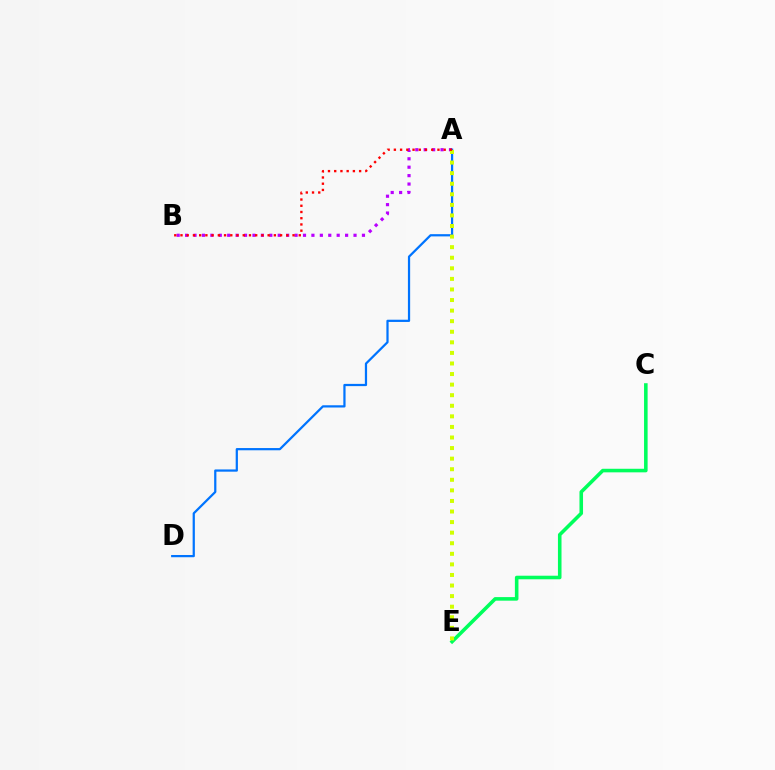{('A', 'B'): [{'color': '#b900ff', 'line_style': 'dotted', 'thickness': 2.29}, {'color': '#ff0000', 'line_style': 'dotted', 'thickness': 1.69}], ('C', 'E'): [{'color': '#00ff5c', 'line_style': 'solid', 'thickness': 2.57}], ('A', 'D'): [{'color': '#0074ff', 'line_style': 'solid', 'thickness': 1.61}], ('A', 'E'): [{'color': '#d1ff00', 'line_style': 'dotted', 'thickness': 2.87}]}